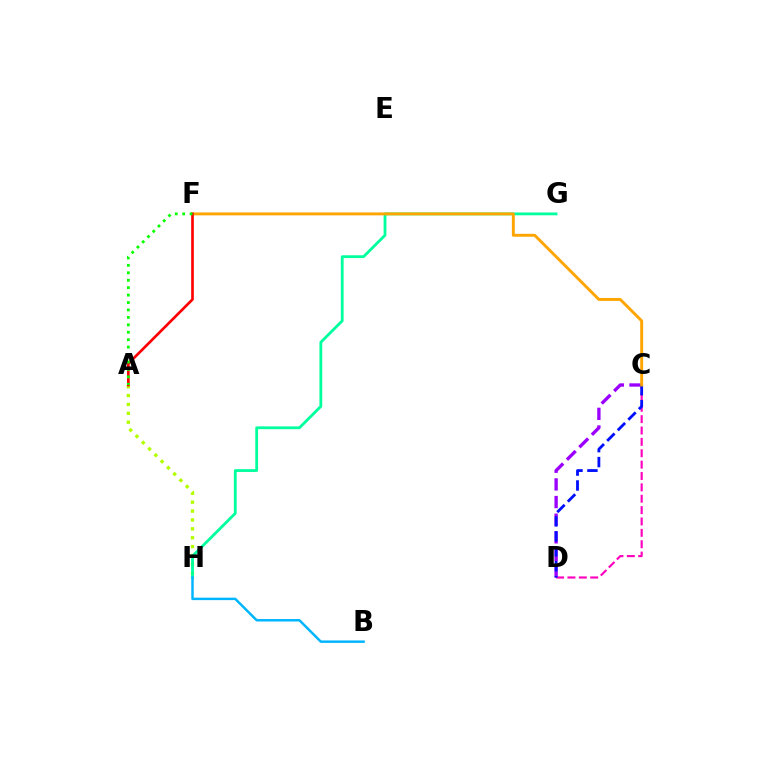{('C', 'D'): [{'color': '#ff00bd', 'line_style': 'dashed', 'thickness': 1.54}, {'color': '#9b00ff', 'line_style': 'dashed', 'thickness': 2.4}, {'color': '#0010ff', 'line_style': 'dashed', 'thickness': 2.03}], ('A', 'H'): [{'color': '#b3ff00', 'line_style': 'dotted', 'thickness': 2.41}], ('G', 'H'): [{'color': '#00ff9d', 'line_style': 'solid', 'thickness': 2.01}], ('B', 'H'): [{'color': '#00b5ff', 'line_style': 'solid', 'thickness': 1.77}], ('C', 'F'): [{'color': '#ffa500', 'line_style': 'solid', 'thickness': 2.1}], ('A', 'F'): [{'color': '#ff0000', 'line_style': 'solid', 'thickness': 1.91}, {'color': '#08ff00', 'line_style': 'dotted', 'thickness': 2.02}]}